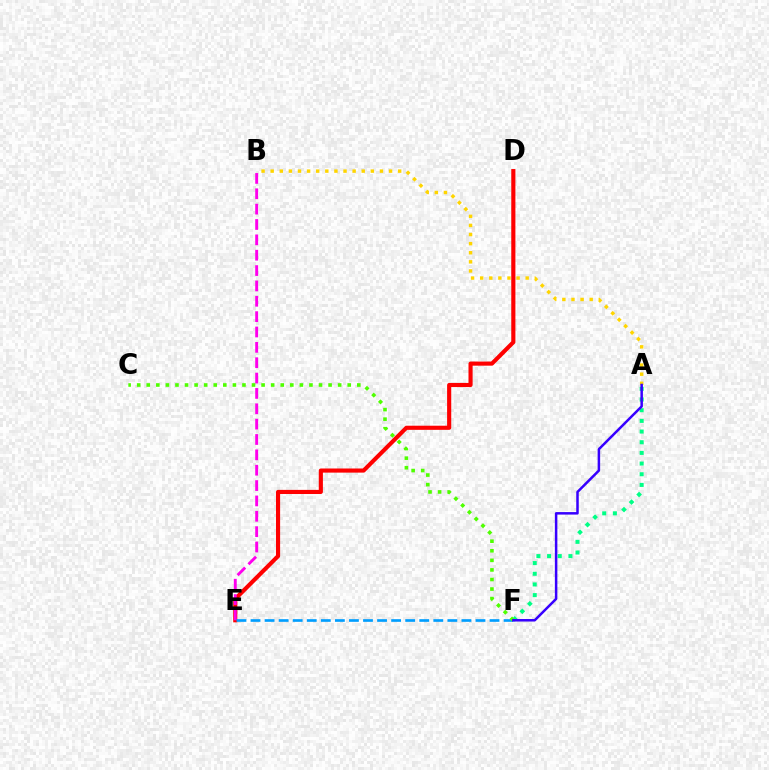{('D', 'E'): [{'color': '#ff0000', 'line_style': 'solid', 'thickness': 2.97}], ('A', 'B'): [{'color': '#ffd500', 'line_style': 'dotted', 'thickness': 2.47}], ('B', 'E'): [{'color': '#ff00ed', 'line_style': 'dashed', 'thickness': 2.09}], ('A', 'F'): [{'color': '#00ff86', 'line_style': 'dotted', 'thickness': 2.9}, {'color': '#3700ff', 'line_style': 'solid', 'thickness': 1.8}], ('E', 'F'): [{'color': '#009eff', 'line_style': 'dashed', 'thickness': 1.91}], ('C', 'F'): [{'color': '#4fff00', 'line_style': 'dotted', 'thickness': 2.6}]}